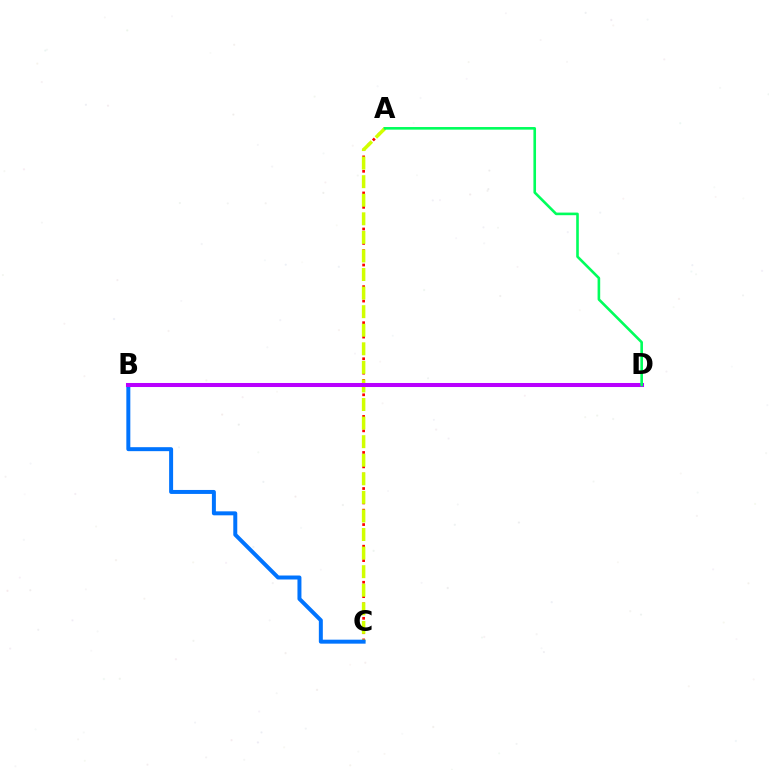{('A', 'C'): [{'color': '#ff0000', 'line_style': 'dotted', 'thickness': 1.96}, {'color': '#d1ff00', 'line_style': 'dashed', 'thickness': 2.52}], ('B', 'C'): [{'color': '#0074ff', 'line_style': 'solid', 'thickness': 2.86}], ('B', 'D'): [{'color': '#b900ff', 'line_style': 'solid', 'thickness': 2.91}], ('A', 'D'): [{'color': '#00ff5c', 'line_style': 'solid', 'thickness': 1.88}]}